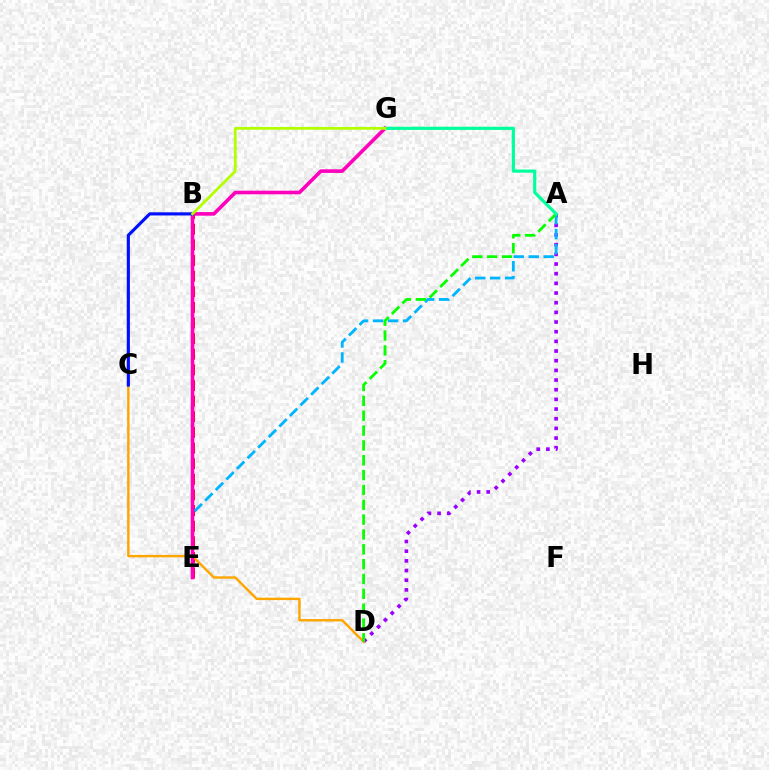{('B', 'E'): [{'color': '#ff0000', 'line_style': 'dashed', 'thickness': 2.12}], ('A', 'D'): [{'color': '#9b00ff', 'line_style': 'dotted', 'thickness': 2.63}, {'color': '#08ff00', 'line_style': 'dashed', 'thickness': 2.02}], ('A', 'E'): [{'color': '#00b5ff', 'line_style': 'dashed', 'thickness': 2.04}], ('C', 'D'): [{'color': '#ffa500', 'line_style': 'solid', 'thickness': 1.73}], ('E', 'G'): [{'color': '#ff00bd', 'line_style': 'solid', 'thickness': 2.6}], ('B', 'C'): [{'color': '#0010ff', 'line_style': 'solid', 'thickness': 2.26}], ('A', 'G'): [{'color': '#00ff9d', 'line_style': 'solid', 'thickness': 2.29}], ('B', 'G'): [{'color': '#b3ff00', 'line_style': 'solid', 'thickness': 1.99}]}